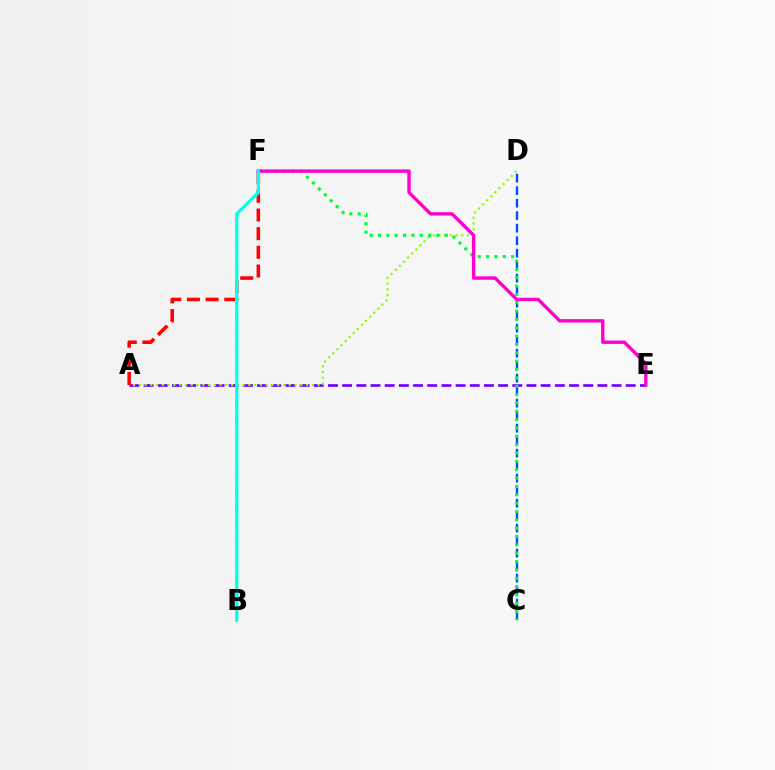{('C', 'D'): [{'color': '#004bff', 'line_style': 'dashed', 'thickness': 1.7}], ('A', 'E'): [{'color': '#7200ff', 'line_style': 'dashed', 'thickness': 1.93}], ('A', 'F'): [{'color': '#ff0000', 'line_style': 'dashed', 'thickness': 2.54}], ('A', 'D'): [{'color': '#84ff00', 'line_style': 'dotted', 'thickness': 1.57}], ('C', 'F'): [{'color': '#00ff39', 'line_style': 'dotted', 'thickness': 2.27}], ('E', 'F'): [{'color': '#ff00cf', 'line_style': 'solid', 'thickness': 2.44}], ('B', 'F'): [{'color': '#ffbd00', 'line_style': 'dashed', 'thickness': 2.01}, {'color': '#00fff6', 'line_style': 'solid', 'thickness': 2.29}]}